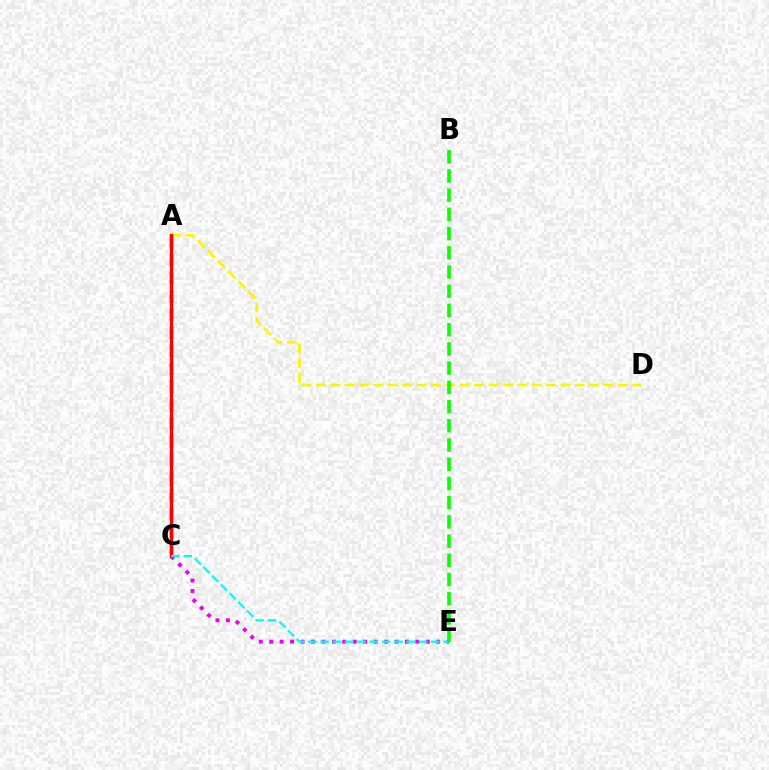{('C', 'E'): [{'color': '#ee00ff', 'line_style': 'dotted', 'thickness': 2.84}, {'color': '#00fff6', 'line_style': 'dashed', 'thickness': 1.67}], ('A', 'D'): [{'color': '#fcf500', 'line_style': 'dashed', 'thickness': 1.95}], ('A', 'C'): [{'color': '#0010ff', 'line_style': 'dashed', 'thickness': 2.46}, {'color': '#ff0000', 'line_style': 'solid', 'thickness': 2.34}], ('B', 'E'): [{'color': '#08ff00', 'line_style': 'dashed', 'thickness': 2.61}]}